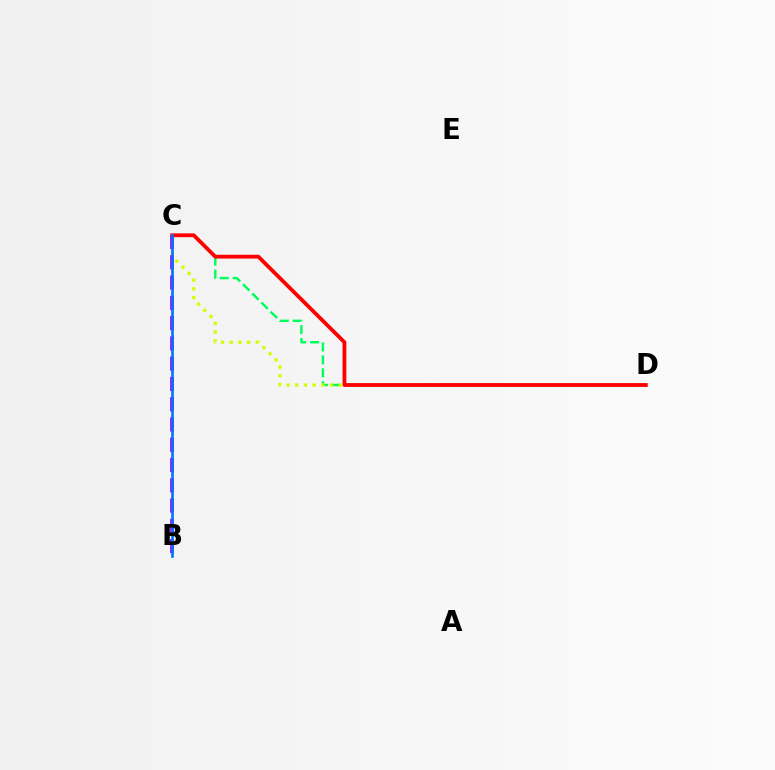{('C', 'D'): [{'color': '#00ff5c', 'line_style': 'dashed', 'thickness': 1.76}, {'color': '#d1ff00', 'line_style': 'dotted', 'thickness': 2.36}, {'color': '#ff0000', 'line_style': 'solid', 'thickness': 2.74}], ('B', 'C'): [{'color': '#b900ff', 'line_style': 'dashed', 'thickness': 2.75}, {'color': '#0074ff', 'line_style': 'solid', 'thickness': 1.9}]}